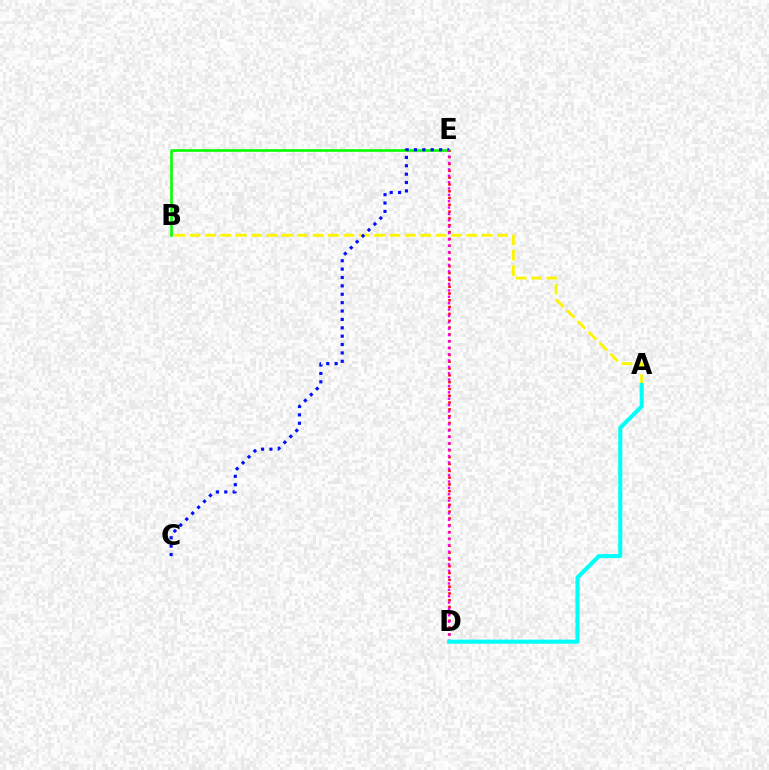{('A', 'B'): [{'color': '#fcf500', 'line_style': 'dashed', 'thickness': 2.09}], ('B', 'E'): [{'color': '#08ff00', 'line_style': 'solid', 'thickness': 1.89}], ('C', 'E'): [{'color': '#0010ff', 'line_style': 'dotted', 'thickness': 2.28}], ('D', 'E'): [{'color': '#ff0000', 'line_style': 'dotted', 'thickness': 1.85}, {'color': '#ee00ff', 'line_style': 'dotted', 'thickness': 1.73}], ('A', 'D'): [{'color': '#00fff6', 'line_style': 'solid', 'thickness': 2.94}]}